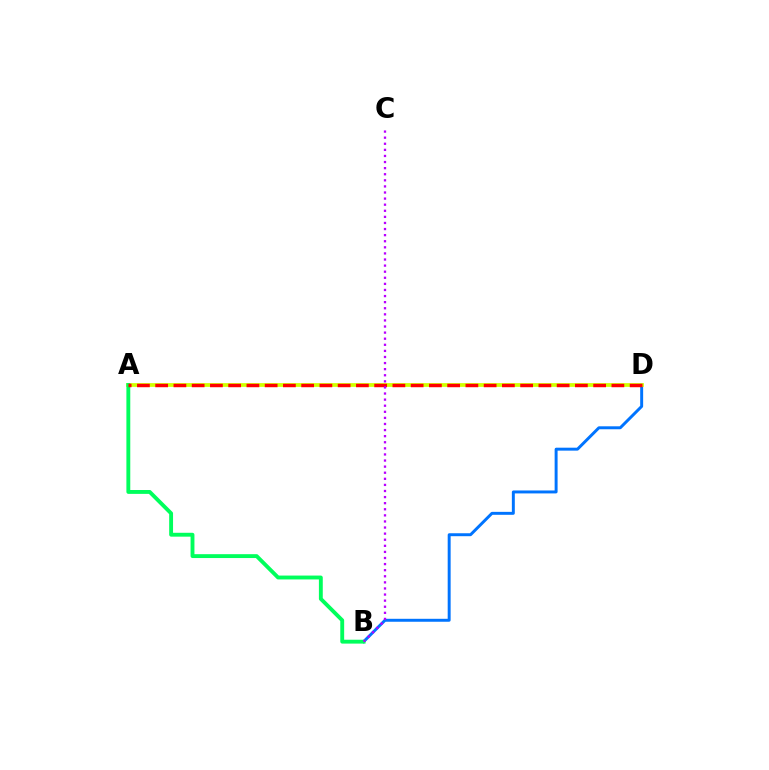{('B', 'D'): [{'color': '#0074ff', 'line_style': 'solid', 'thickness': 2.13}], ('A', 'D'): [{'color': '#d1ff00', 'line_style': 'solid', 'thickness': 2.7}, {'color': '#ff0000', 'line_style': 'dashed', 'thickness': 2.48}], ('A', 'B'): [{'color': '#00ff5c', 'line_style': 'solid', 'thickness': 2.79}], ('B', 'C'): [{'color': '#b900ff', 'line_style': 'dotted', 'thickness': 1.66}]}